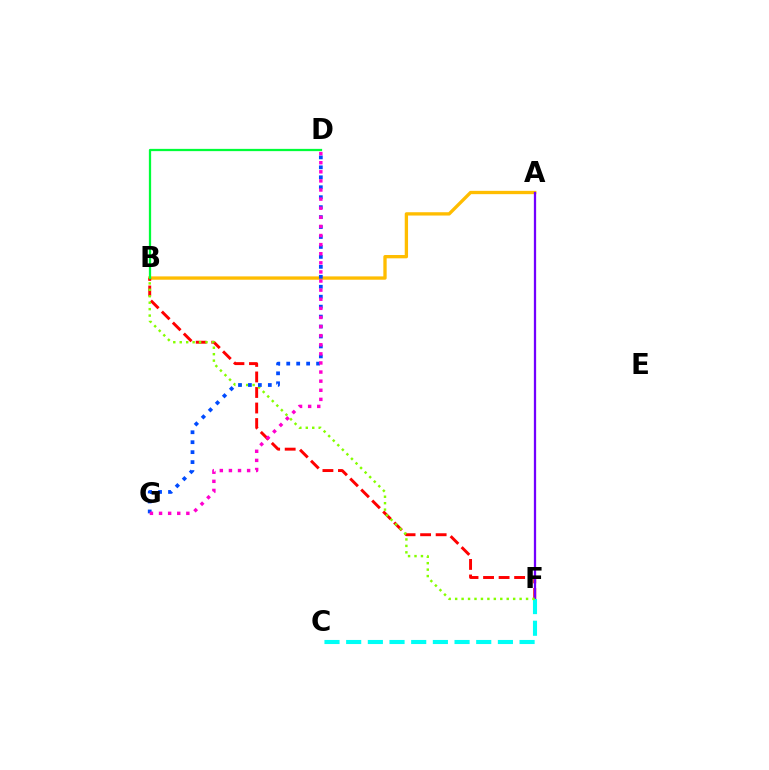{('A', 'B'): [{'color': '#ffbd00', 'line_style': 'solid', 'thickness': 2.39}], ('B', 'F'): [{'color': '#ff0000', 'line_style': 'dashed', 'thickness': 2.11}, {'color': '#84ff00', 'line_style': 'dotted', 'thickness': 1.75}], ('A', 'F'): [{'color': '#7200ff', 'line_style': 'solid', 'thickness': 1.64}], ('C', 'F'): [{'color': '#00fff6', 'line_style': 'dashed', 'thickness': 2.94}], ('D', 'G'): [{'color': '#004bff', 'line_style': 'dotted', 'thickness': 2.7}, {'color': '#ff00cf', 'line_style': 'dotted', 'thickness': 2.47}], ('B', 'D'): [{'color': '#00ff39', 'line_style': 'solid', 'thickness': 1.63}]}